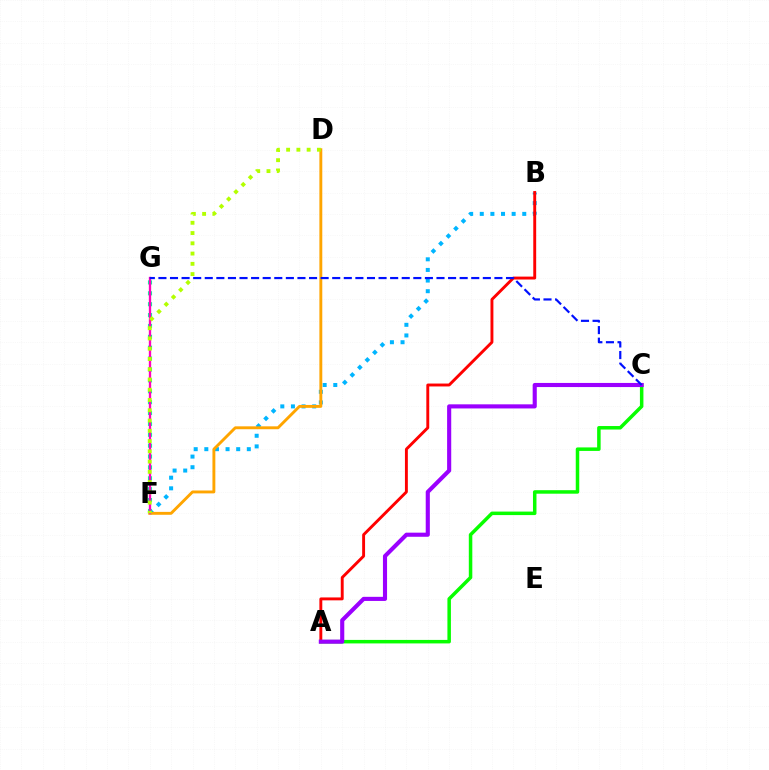{('B', 'F'): [{'color': '#00b5ff', 'line_style': 'dotted', 'thickness': 2.89}], ('F', 'G'): [{'color': '#00ff9d', 'line_style': 'dotted', 'thickness': 2.96}, {'color': '#ff00bd', 'line_style': 'solid', 'thickness': 1.68}], ('A', 'C'): [{'color': '#08ff00', 'line_style': 'solid', 'thickness': 2.52}, {'color': '#9b00ff', 'line_style': 'solid', 'thickness': 2.96}], ('D', 'F'): [{'color': '#ffa500', 'line_style': 'solid', 'thickness': 2.08}, {'color': '#b3ff00', 'line_style': 'dotted', 'thickness': 2.79}], ('A', 'B'): [{'color': '#ff0000', 'line_style': 'solid', 'thickness': 2.09}], ('C', 'G'): [{'color': '#0010ff', 'line_style': 'dashed', 'thickness': 1.57}]}